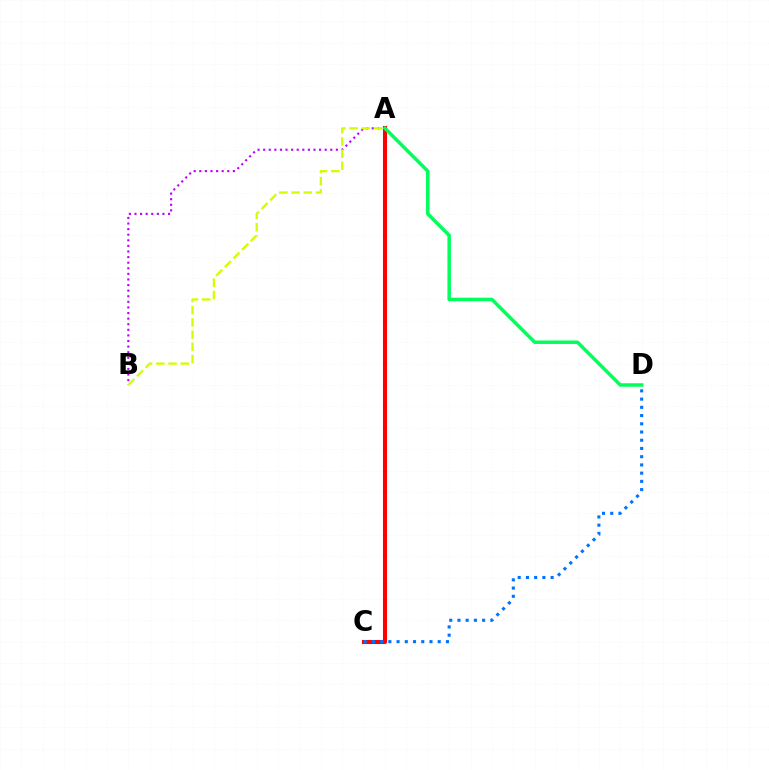{('A', 'B'): [{'color': '#b900ff', 'line_style': 'dotted', 'thickness': 1.52}, {'color': '#d1ff00', 'line_style': 'dashed', 'thickness': 1.66}], ('A', 'C'): [{'color': '#ff0000', 'line_style': 'solid', 'thickness': 2.94}], ('C', 'D'): [{'color': '#0074ff', 'line_style': 'dotted', 'thickness': 2.24}], ('A', 'D'): [{'color': '#00ff5c', 'line_style': 'solid', 'thickness': 2.51}]}